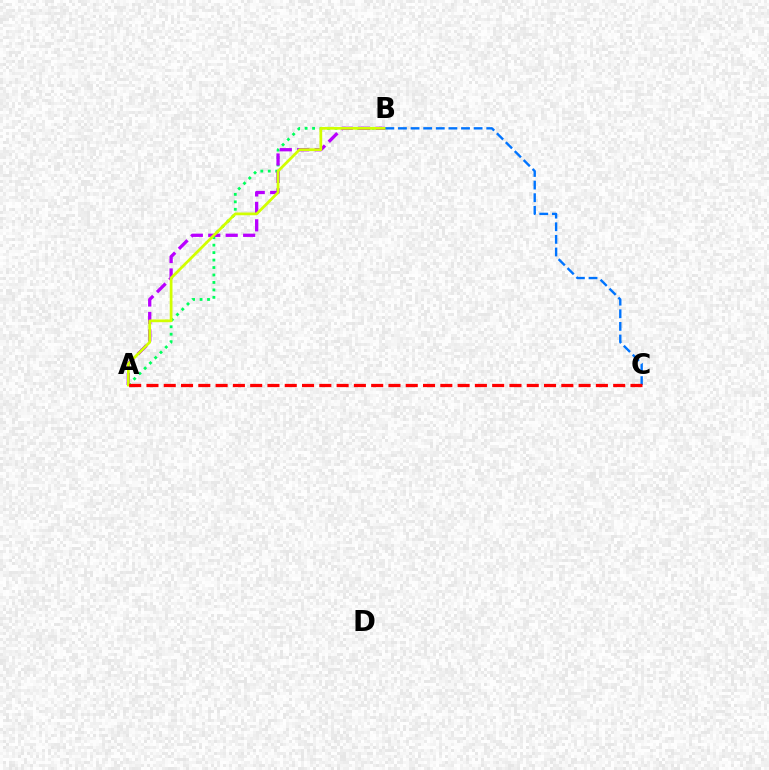{('A', 'B'): [{'color': '#00ff5c', 'line_style': 'dotted', 'thickness': 2.03}, {'color': '#b900ff', 'line_style': 'dashed', 'thickness': 2.37}, {'color': '#d1ff00', 'line_style': 'solid', 'thickness': 1.97}], ('B', 'C'): [{'color': '#0074ff', 'line_style': 'dashed', 'thickness': 1.71}], ('A', 'C'): [{'color': '#ff0000', 'line_style': 'dashed', 'thickness': 2.35}]}